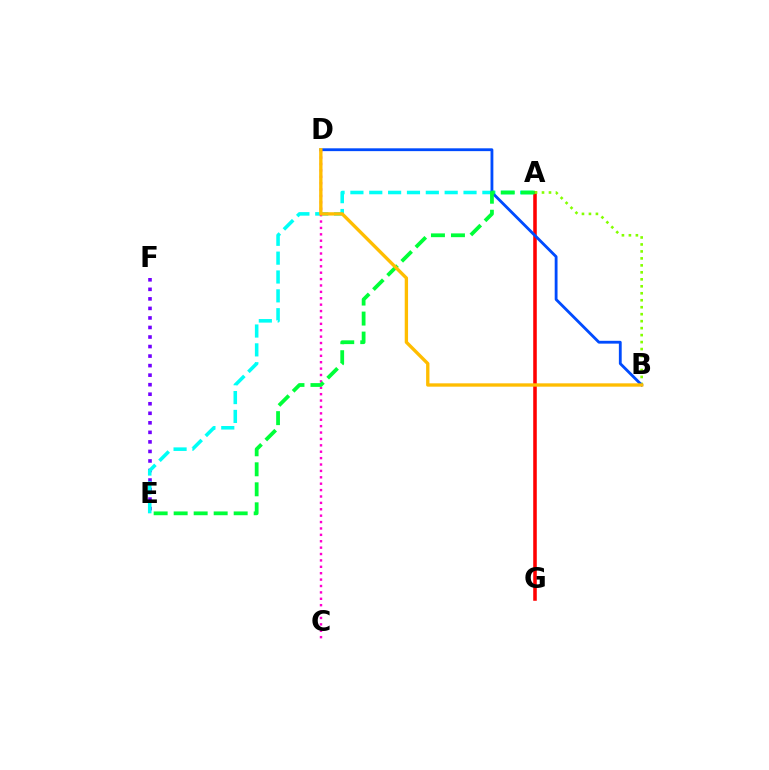{('E', 'F'): [{'color': '#7200ff', 'line_style': 'dotted', 'thickness': 2.59}], ('A', 'E'): [{'color': '#00fff6', 'line_style': 'dashed', 'thickness': 2.56}, {'color': '#00ff39', 'line_style': 'dashed', 'thickness': 2.72}], ('A', 'G'): [{'color': '#ff0000', 'line_style': 'solid', 'thickness': 2.56}], ('A', 'B'): [{'color': '#84ff00', 'line_style': 'dotted', 'thickness': 1.89}], ('B', 'D'): [{'color': '#004bff', 'line_style': 'solid', 'thickness': 2.03}, {'color': '#ffbd00', 'line_style': 'solid', 'thickness': 2.4}], ('C', 'D'): [{'color': '#ff00cf', 'line_style': 'dotted', 'thickness': 1.74}]}